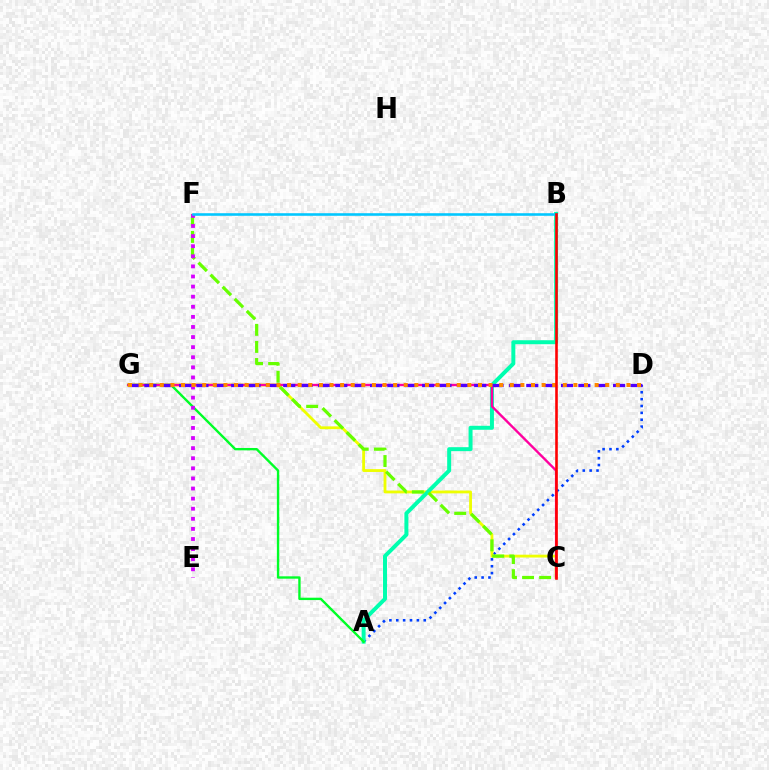{('A', 'D'): [{'color': '#003fff', 'line_style': 'dotted', 'thickness': 1.87}], ('C', 'G'): [{'color': '#eeff00', 'line_style': 'solid', 'thickness': 2.04}, {'color': '#ff00a0', 'line_style': 'solid', 'thickness': 1.71}], ('A', 'B'): [{'color': '#00ffaf', 'line_style': 'solid', 'thickness': 2.86}], ('A', 'G'): [{'color': '#00ff27', 'line_style': 'solid', 'thickness': 1.71}], ('C', 'F'): [{'color': '#66ff00', 'line_style': 'dashed', 'thickness': 2.32}], ('E', 'F'): [{'color': '#d600ff', 'line_style': 'dotted', 'thickness': 2.74}], ('B', 'F'): [{'color': '#00c7ff', 'line_style': 'solid', 'thickness': 1.86}], ('D', 'G'): [{'color': '#4f00ff', 'line_style': 'dashed', 'thickness': 2.36}, {'color': '#ff8800', 'line_style': 'dotted', 'thickness': 2.88}], ('B', 'C'): [{'color': '#ff0000', 'line_style': 'solid', 'thickness': 1.87}]}